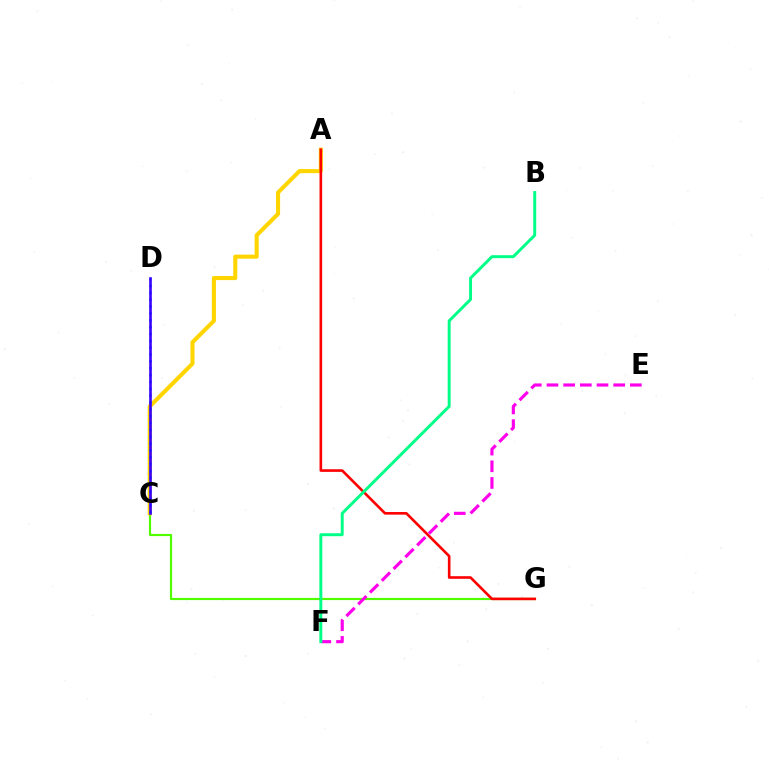{('C', 'G'): [{'color': '#4fff00', 'line_style': 'solid', 'thickness': 1.57}], ('A', 'C'): [{'color': '#ffd500', 'line_style': 'solid', 'thickness': 2.93}], ('C', 'D'): [{'color': '#009eff', 'line_style': 'dotted', 'thickness': 1.86}, {'color': '#3700ff', 'line_style': 'solid', 'thickness': 1.87}], ('A', 'G'): [{'color': '#ff0000', 'line_style': 'solid', 'thickness': 1.89}], ('E', 'F'): [{'color': '#ff00ed', 'line_style': 'dashed', 'thickness': 2.27}], ('B', 'F'): [{'color': '#00ff86', 'line_style': 'solid', 'thickness': 2.12}]}